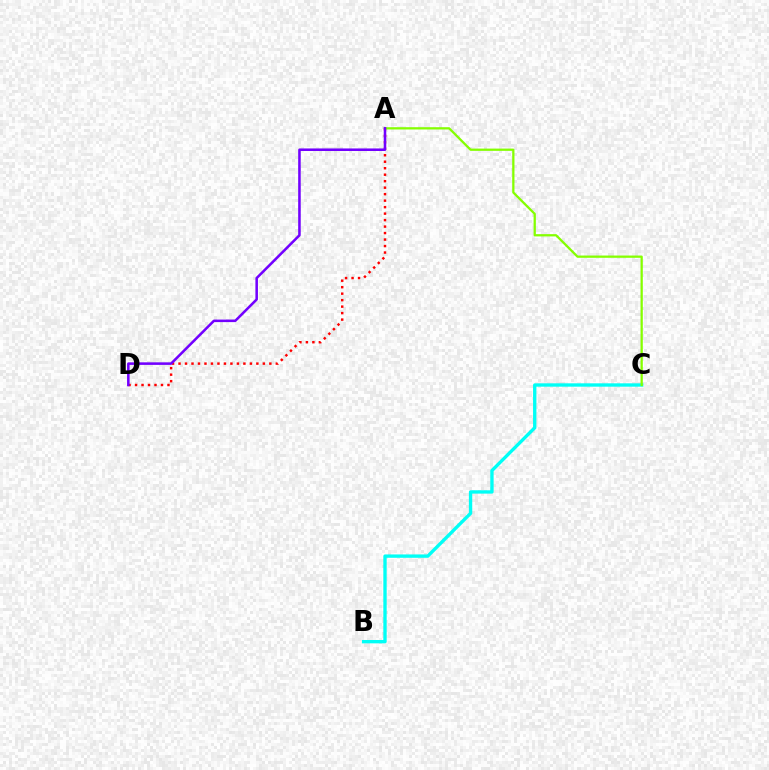{('B', 'C'): [{'color': '#00fff6', 'line_style': 'solid', 'thickness': 2.41}], ('A', 'D'): [{'color': '#ff0000', 'line_style': 'dotted', 'thickness': 1.76}, {'color': '#7200ff', 'line_style': 'solid', 'thickness': 1.83}], ('A', 'C'): [{'color': '#84ff00', 'line_style': 'solid', 'thickness': 1.64}]}